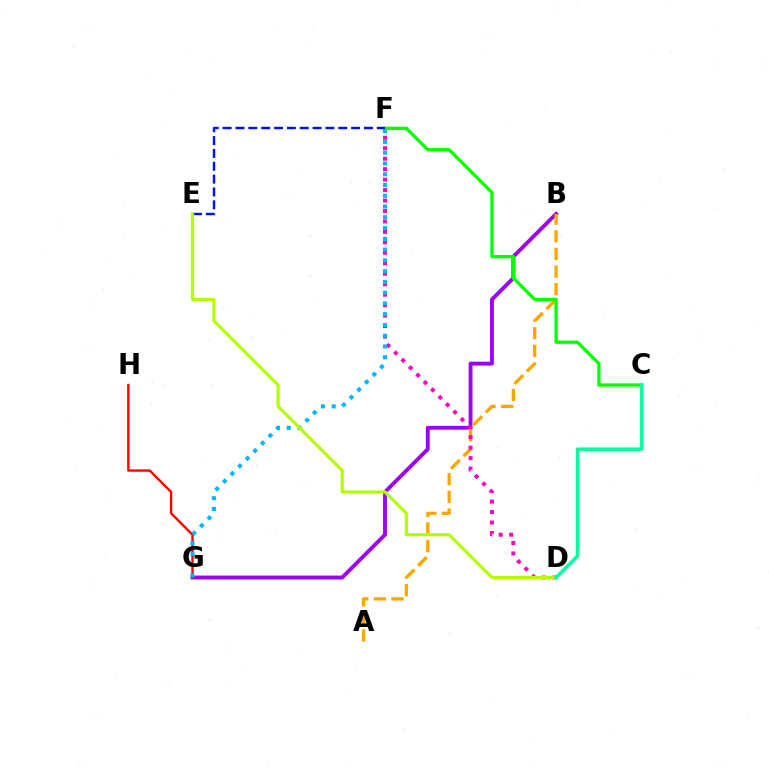{('B', 'G'): [{'color': '#9b00ff', 'line_style': 'solid', 'thickness': 2.78}], ('A', 'B'): [{'color': '#ffa500', 'line_style': 'dashed', 'thickness': 2.4}], ('D', 'F'): [{'color': '#ff00bd', 'line_style': 'dotted', 'thickness': 2.84}], ('G', 'H'): [{'color': '#ff0000', 'line_style': 'solid', 'thickness': 1.7}], ('C', 'F'): [{'color': '#08ff00', 'line_style': 'solid', 'thickness': 2.38}], ('E', 'F'): [{'color': '#0010ff', 'line_style': 'dashed', 'thickness': 1.75}], ('F', 'G'): [{'color': '#00b5ff', 'line_style': 'dotted', 'thickness': 2.93}], ('D', 'E'): [{'color': '#b3ff00', 'line_style': 'solid', 'thickness': 2.29}], ('C', 'D'): [{'color': '#00ff9d', 'line_style': 'solid', 'thickness': 2.51}]}